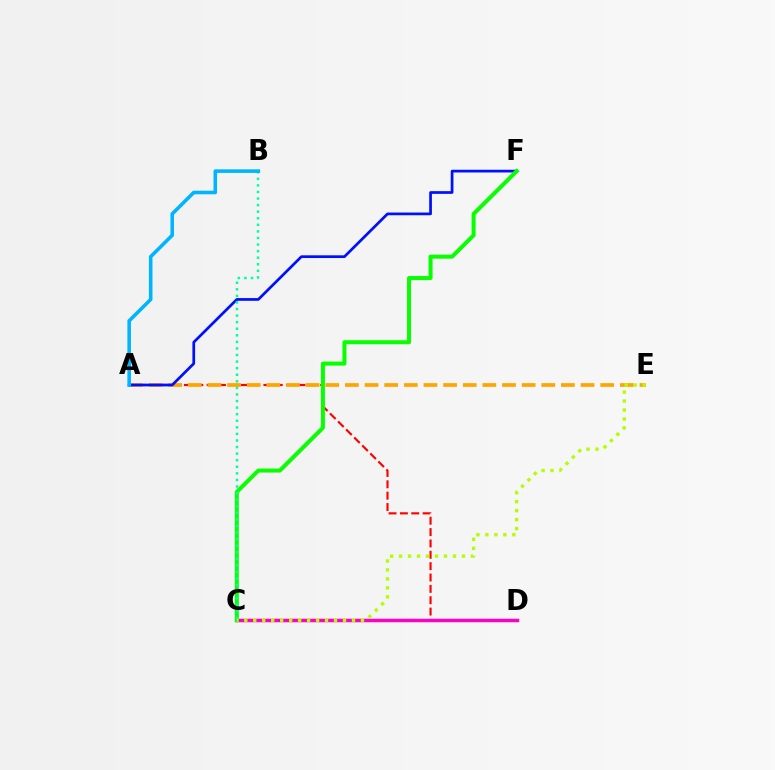{('A', 'D'): [{'color': '#ff0000', 'line_style': 'dashed', 'thickness': 1.54}], ('A', 'E'): [{'color': '#ffa500', 'line_style': 'dashed', 'thickness': 2.67}], ('C', 'D'): [{'color': '#9b00ff', 'line_style': 'solid', 'thickness': 2.22}, {'color': '#ff00bd', 'line_style': 'solid', 'thickness': 2.46}], ('A', 'F'): [{'color': '#0010ff', 'line_style': 'solid', 'thickness': 1.96}], ('C', 'F'): [{'color': '#08ff00', 'line_style': 'solid', 'thickness': 2.89}], ('B', 'C'): [{'color': '#00ff9d', 'line_style': 'dotted', 'thickness': 1.79}], ('C', 'E'): [{'color': '#b3ff00', 'line_style': 'dotted', 'thickness': 2.44}], ('A', 'B'): [{'color': '#00b5ff', 'line_style': 'solid', 'thickness': 2.58}]}